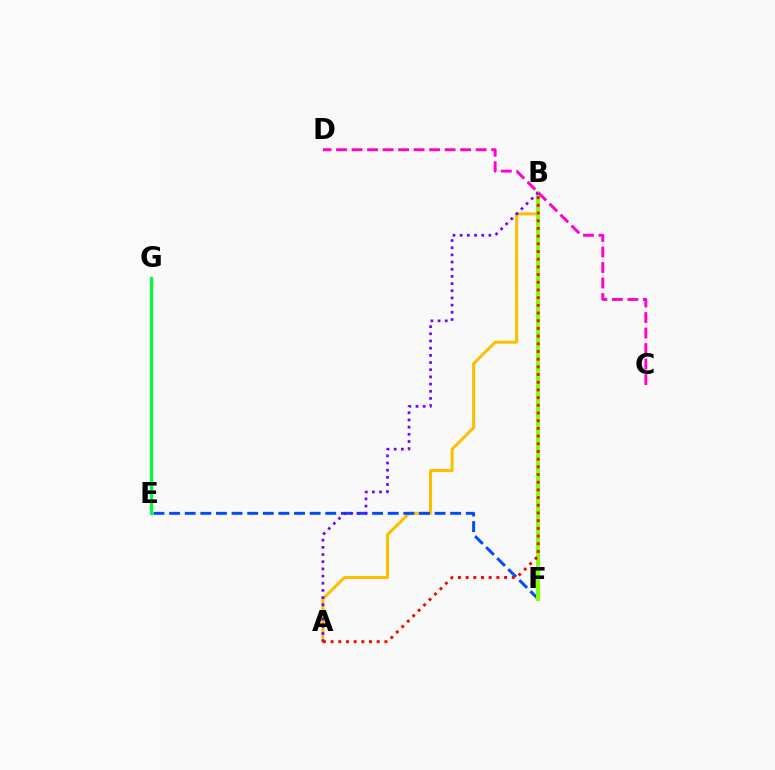{('A', 'B'): [{'color': '#ffbd00', 'line_style': 'solid', 'thickness': 2.17}, {'color': '#7200ff', 'line_style': 'dotted', 'thickness': 1.95}, {'color': '#ff0000', 'line_style': 'dotted', 'thickness': 2.09}], ('E', 'F'): [{'color': '#004bff', 'line_style': 'dashed', 'thickness': 2.12}], ('B', 'F'): [{'color': '#84ff00', 'line_style': 'solid', 'thickness': 2.87}], ('E', 'G'): [{'color': '#00fff6', 'line_style': 'dashed', 'thickness': 1.95}, {'color': '#00ff39', 'line_style': 'solid', 'thickness': 2.34}], ('C', 'D'): [{'color': '#ff00cf', 'line_style': 'dashed', 'thickness': 2.11}]}